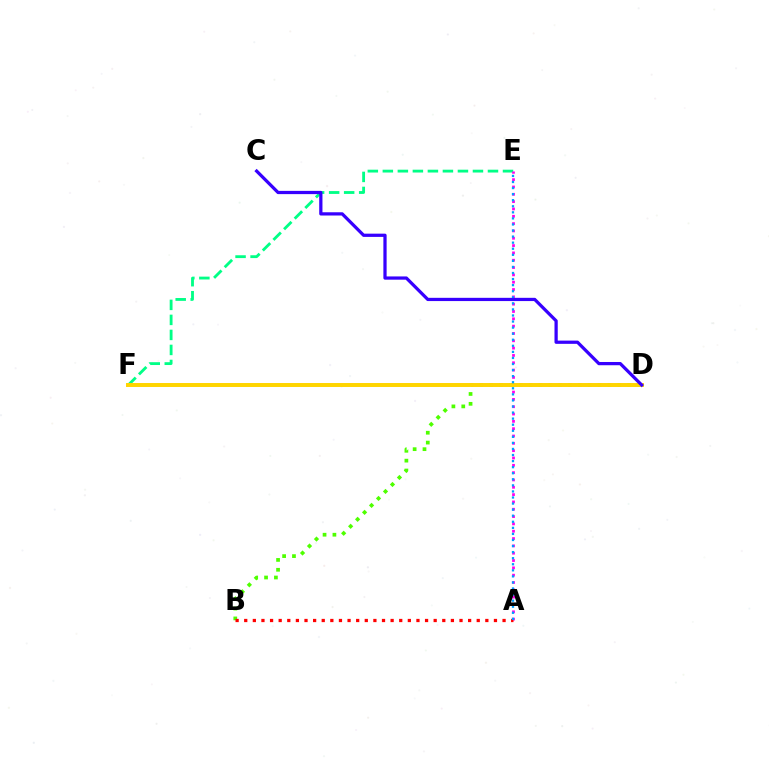{('E', 'F'): [{'color': '#00ff86', 'line_style': 'dashed', 'thickness': 2.04}], ('A', 'E'): [{'color': '#ff00ed', 'line_style': 'dotted', 'thickness': 1.99}, {'color': '#009eff', 'line_style': 'dotted', 'thickness': 1.65}], ('B', 'D'): [{'color': '#4fff00', 'line_style': 'dotted', 'thickness': 2.68}], ('D', 'F'): [{'color': '#ffd500', 'line_style': 'solid', 'thickness': 2.85}], ('A', 'B'): [{'color': '#ff0000', 'line_style': 'dotted', 'thickness': 2.34}], ('C', 'D'): [{'color': '#3700ff', 'line_style': 'solid', 'thickness': 2.34}]}